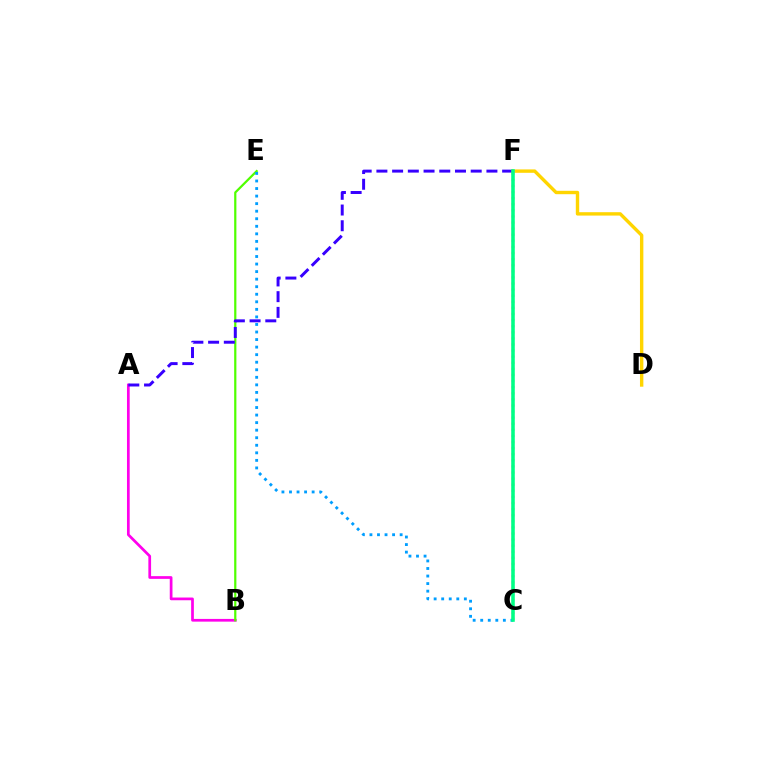{('A', 'B'): [{'color': '#ff00ed', 'line_style': 'solid', 'thickness': 1.96}], ('C', 'F'): [{'color': '#ff0000', 'line_style': 'dotted', 'thickness': 1.66}, {'color': '#00ff86', 'line_style': 'solid', 'thickness': 2.56}], ('B', 'E'): [{'color': '#4fff00', 'line_style': 'solid', 'thickness': 1.6}], ('C', 'E'): [{'color': '#009eff', 'line_style': 'dotted', 'thickness': 2.05}], ('A', 'F'): [{'color': '#3700ff', 'line_style': 'dashed', 'thickness': 2.14}], ('D', 'F'): [{'color': '#ffd500', 'line_style': 'solid', 'thickness': 2.44}]}